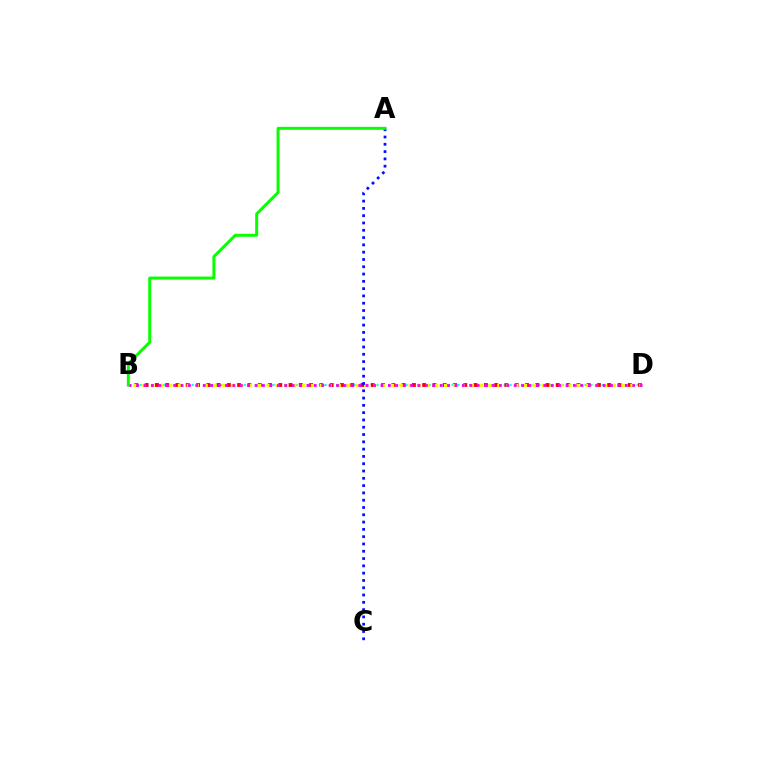{('B', 'D'): [{'color': '#00fff6', 'line_style': 'dotted', 'thickness': 1.57}, {'color': '#ff0000', 'line_style': 'dotted', 'thickness': 2.79}, {'color': '#fcf500', 'line_style': 'dotted', 'thickness': 2.41}, {'color': '#ee00ff', 'line_style': 'dotted', 'thickness': 2.01}], ('A', 'C'): [{'color': '#0010ff', 'line_style': 'dotted', 'thickness': 1.98}], ('A', 'B'): [{'color': '#08ff00', 'line_style': 'solid', 'thickness': 2.15}]}